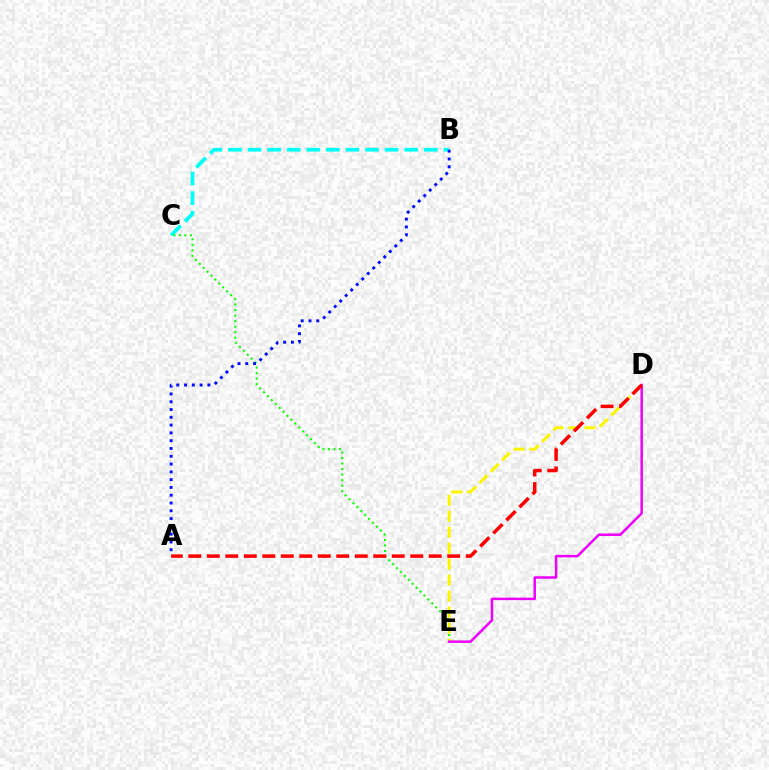{('B', 'C'): [{'color': '#00fff6', 'line_style': 'dashed', 'thickness': 2.66}], ('C', 'E'): [{'color': '#08ff00', 'line_style': 'dotted', 'thickness': 1.5}], ('D', 'E'): [{'color': '#fcf500', 'line_style': 'dashed', 'thickness': 2.17}, {'color': '#ee00ff', 'line_style': 'solid', 'thickness': 1.8}], ('A', 'B'): [{'color': '#0010ff', 'line_style': 'dotted', 'thickness': 2.12}], ('A', 'D'): [{'color': '#ff0000', 'line_style': 'dashed', 'thickness': 2.51}]}